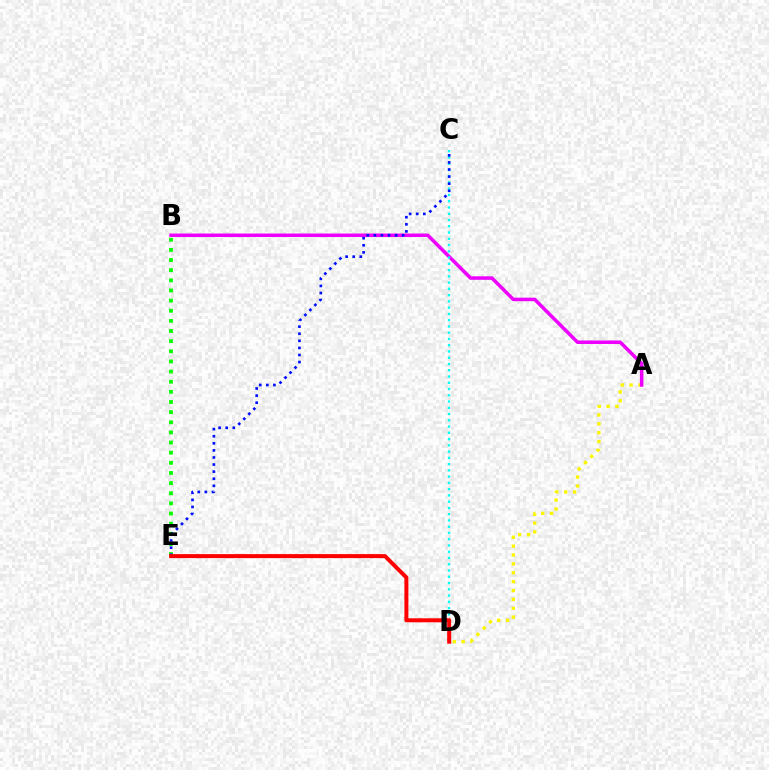{('B', 'E'): [{'color': '#08ff00', 'line_style': 'dotted', 'thickness': 2.75}], ('A', 'D'): [{'color': '#fcf500', 'line_style': 'dotted', 'thickness': 2.41}], ('A', 'B'): [{'color': '#ee00ff', 'line_style': 'solid', 'thickness': 2.53}], ('C', 'D'): [{'color': '#00fff6', 'line_style': 'dotted', 'thickness': 1.7}], ('C', 'E'): [{'color': '#0010ff', 'line_style': 'dotted', 'thickness': 1.93}], ('D', 'E'): [{'color': '#ff0000', 'line_style': 'solid', 'thickness': 2.88}]}